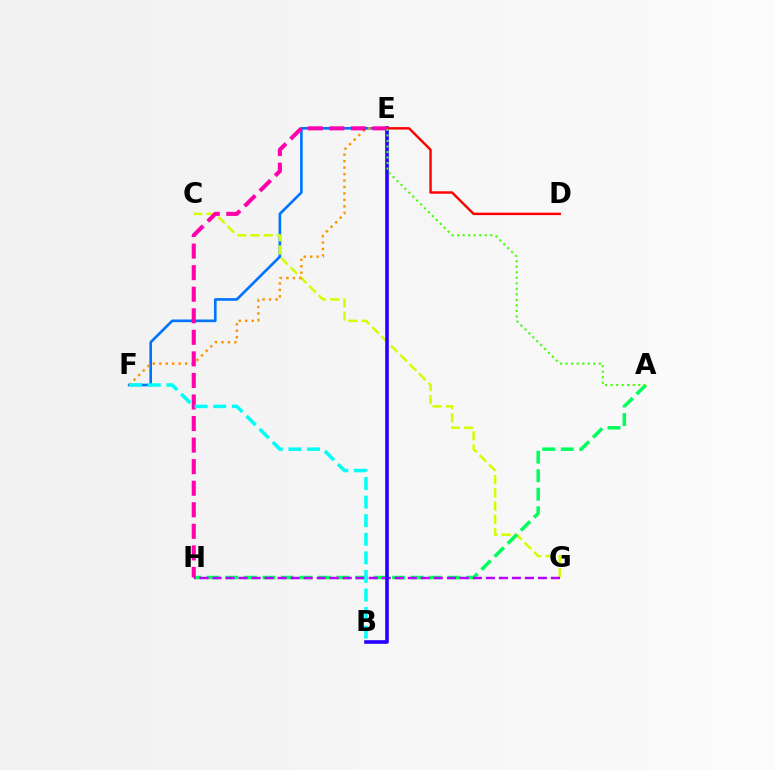{('E', 'F'): [{'color': '#0074ff', 'line_style': 'solid', 'thickness': 1.91}, {'color': '#ff9400', 'line_style': 'dotted', 'thickness': 1.75}], ('C', 'G'): [{'color': '#d1ff00', 'line_style': 'dashed', 'thickness': 1.79}], ('A', 'H'): [{'color': '#00ff5c', 'line_style': 'dashed', 'thickness': 2.52}], ('G', 'H'): [{'color': '#b900ff', 'line_style': 'dashed', 'thickness': 1.77}], ('B', 'E'): [{'color': '#2500ff', 'line_style': 'solid', 'thickness': 2.59}], ('D', 'E'): [{'color': '#ff0000', 'line_style': 'solid', 'thickness': 1.74}], ('E', 'H'): [{'color': '#ff00ac', 'line_style': 'dashed', 'thickness': 2.93}], ('B', 'F'): [{'color': '#00fff6', 'line_style': 'dashed', 'thickness': 2.52}], ('A', 'E'): [{'color': '#3dff00', 'line_style': 'dotted', 'thickness': 1.5}]}